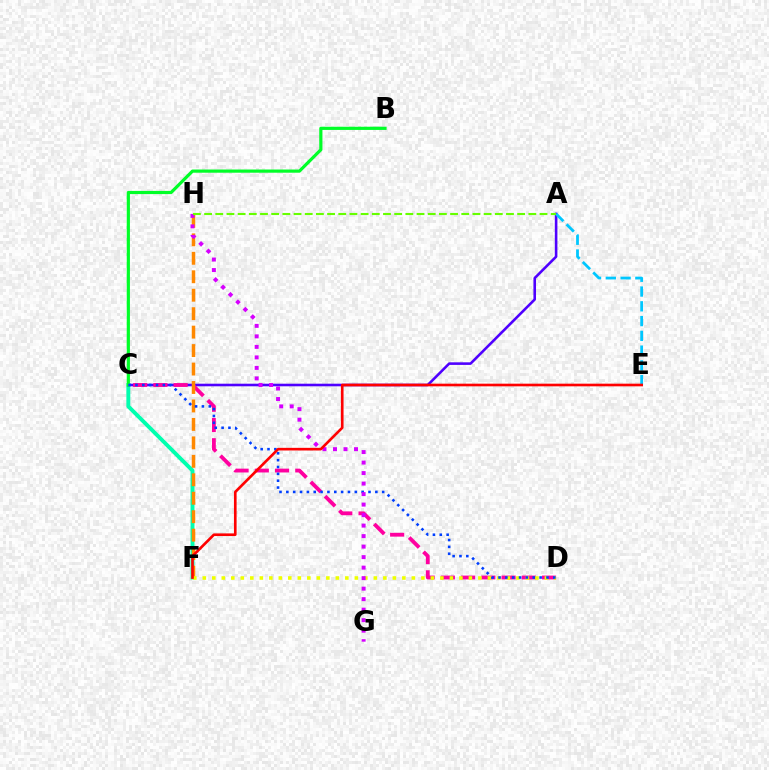{('C', 'F'): [{'color': '#00ffaf', 'line_style': 'solid', 'thickness': 2.82}], ('A', 'C'): [{'color': '#4f00ff', 'line_style': 'solid', 'thickness': 1.87}], ('A', 'E'): [{'color': '#00c7ff', 'line_style': 'dashed', 'thickness': 2.01}], ('B', 'C'): [{'color': '#00ff27', 'line_style': 'solid', 'thickness': 2.3}], ('C', 'D'): [{'color': '#ff00a0', 'line_style': 'dashed', 'thickness': 2.75}, {'color': '#003fff', 'line_style': 'dotted', 'thickness': 1.86}], ('F', 'H'): [{'color': '#ff8800', 'line_style': 'dashed', 'thickness': 2.51}], ('D', 'F'): [{'color': '#eeff00', 'line_style': 'dotted', 'thickness': 2.58}], ('G', 'H'): [{'color': '#d600ff', 'line_style': 'dotted', 'thickness': 2.85}], ('E', 'F'): [{'color': '#ff0000', 'line_style': 'solid', 'thickness': 1.91}], ('A', 'H'): [{'color': '#66ff00', 'line_style': 'dashed', 'thickness': 1.52}]}